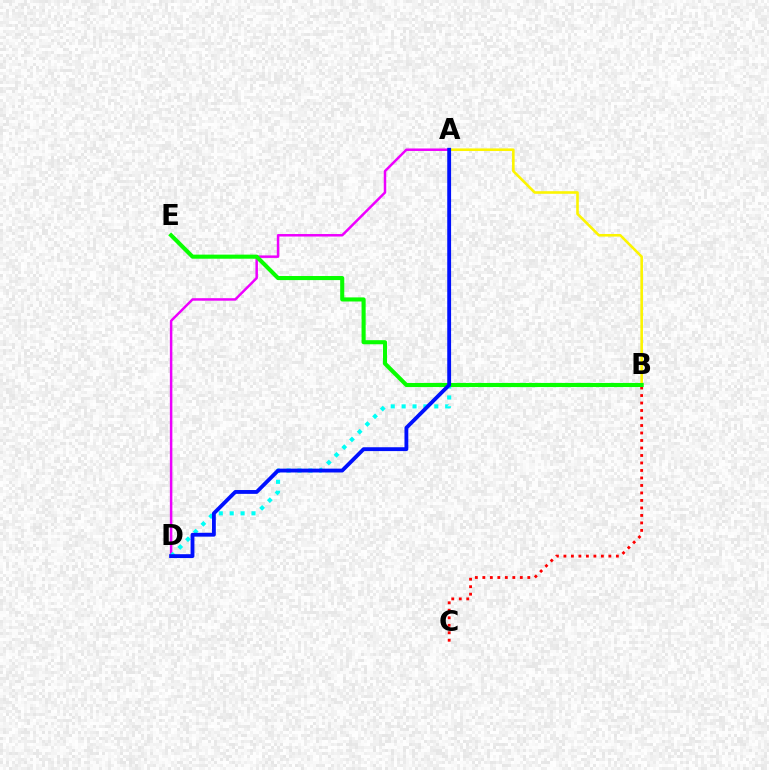{('B', 'C'): [{'color': '#ff0000', 'line_style': 'dotted', 'thickness': 2.04}], ('A', 'D'): [{'color': '#ee00ff', 'line_style': 'solid', 'thickness': 1.79}, {'color': '#0010ff', 'line_style': 'solid', 'thickness': 2.76}], ('A', 'B'): [{'color': '#fcf500', 'line_style': 'solid', 'thickness': 1.87}], ('B', 'D'): [{'color': '#00fff6', 'line_style': 'dotted', 'thickness': 2.96}], ('B', 'E'): [{'color': '#08ff00', 'line_style': 'solid', 'thickness': 2.94}]}